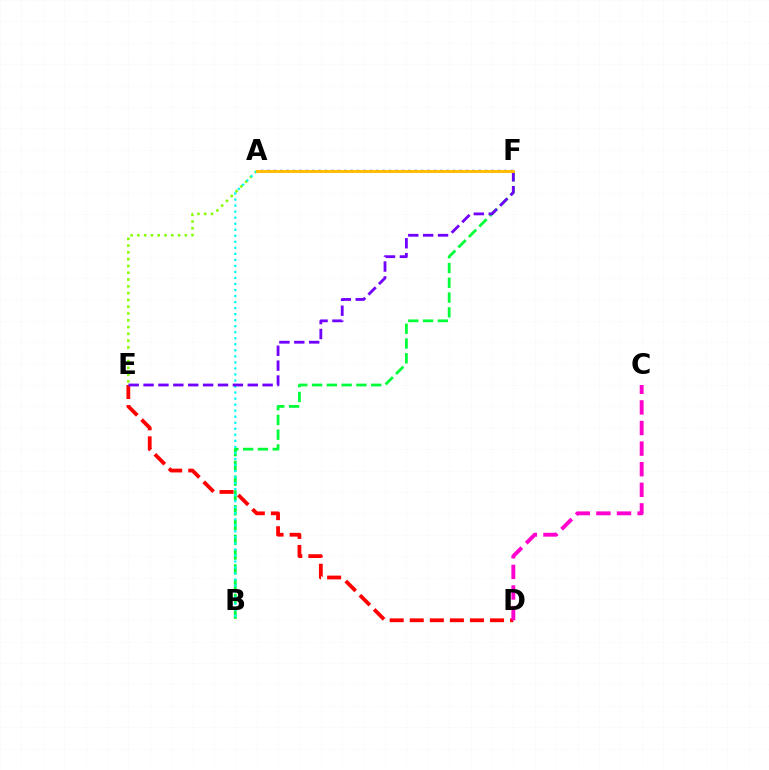{('B', 'F'): [{'color': '#00ff39', 'line_style': 'dashed', 'thickness': 2.01}], ('D', 'E'): [{'color': '#ff0000', 'line_style': 'dashed', 'thickness': 2.73}], ('A', 'E'): [{'color': '#84ff00', 'line_style': 'dotted', 'thickness': 1.84}], ('A', 'B'): [{'color': '#00fff6', 'line_style': 'dotted', 'thickness': 1.64}], ('C', 'D'): [{'color': '#ff00cf', 'line_style': 'dashed', 'thickness': 2.8}], ('E', 'F'): [{'color': '#7200ff', 'line_style': 'dashed', 'thickness': 2.02}], ('A', 'F'): [{'color': '#004bff', 'line_style': 'dotted', 'thickness': 1.74}, {'color': '#ffbd00', 'line_style': 'solid', 'thickness': 2.1}]}